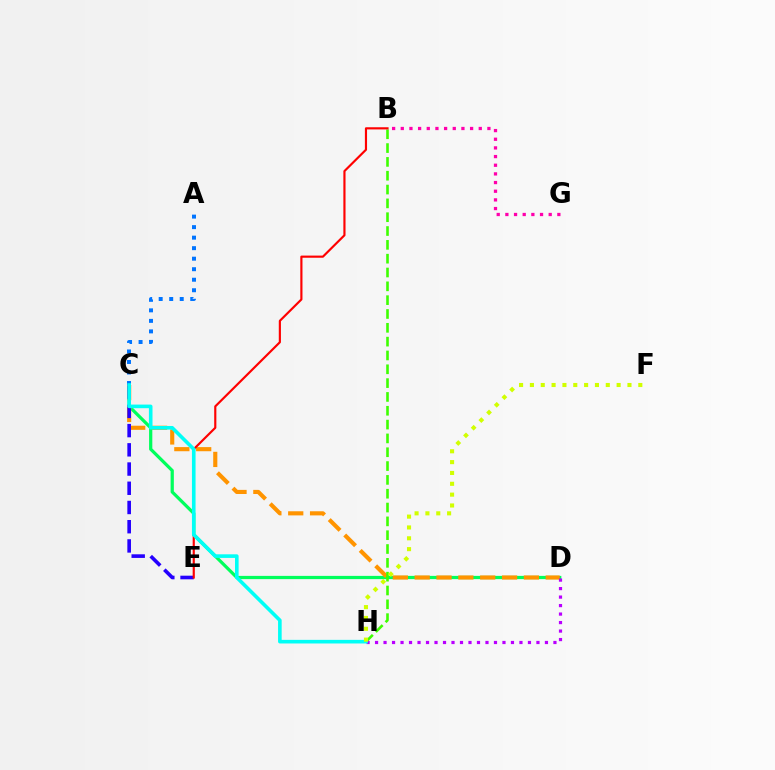{('C', 'D'): [{'color': '#00ff5c', 'line_style': 'solid', 'thickness': 2.33}, {'color': '#ff9400', 'line_style': 'dashed', 'thickness': 2.97}], ('B', 'H'): [{'color': '#3dff00', 'line_style': 'dashed', 'thickness': 1.88}], ('D', 'H'): [{'color': '#b900ff', 'line_style': 'dotted', 'thickness': 2.31}], ('A', 'C'): [{'color': '#0074ff', 'line_style': 'dotted', 'thickness': 2.86}], ('C', 'E'): [{'color': '#2500ff', 'line_style': 'dashed', 'thickness': 2.61}], ('B', 'E'): [{'color': '#ff0000', 'line_style': 'solid', 'thickness': 1.56}], ('B', 'G'): [{'color': '#ff00ac', 'line_style': 'dotted', 'thickness': 2.35}], ('C', 'H'): [{'color': '#00fff6', 'line_style': 'solid', 'thickness': 2.6}], ('F', 'H'): [{'color': '#d1ff00', 'line_style': 'dotted', 'thickness': 2.95}]}